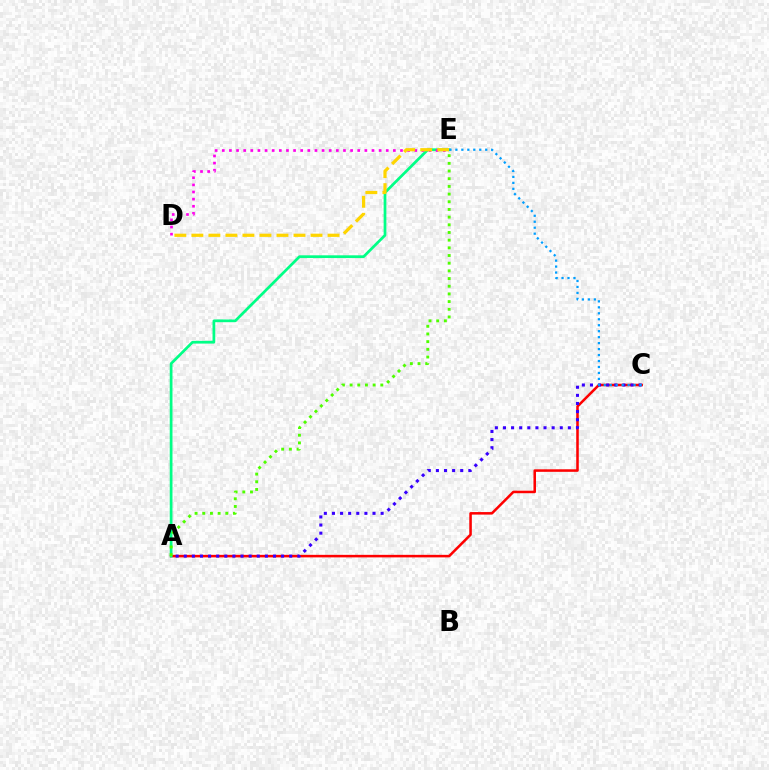{('A', 'C'): [{'color': '#ff0000', 'line_style': 'solid', 'thickness': 1.83}, {'color': '#3700ff', 'line_style': 'dotted', 'thickness': 2.2}], ('A', 'E'): [{'color': '#00ff86', 'line_style': 'solid', 'thickness': 1.96}, {'color': '#4fff00', 'line_style': 'dotted', 'thickness': 2.09}], ('D', 'E'): [{'color': '#ff00ed', 'line_style': 'dotted', 'thickness': 1.94}, {'color': '#ffd500', 'line_style': 'dashed', 'thickness': 2.31}], ('C', 'E'): [{'color': '#009eff', 'line_style': 'dotted', 'thickness': 1.62}]}